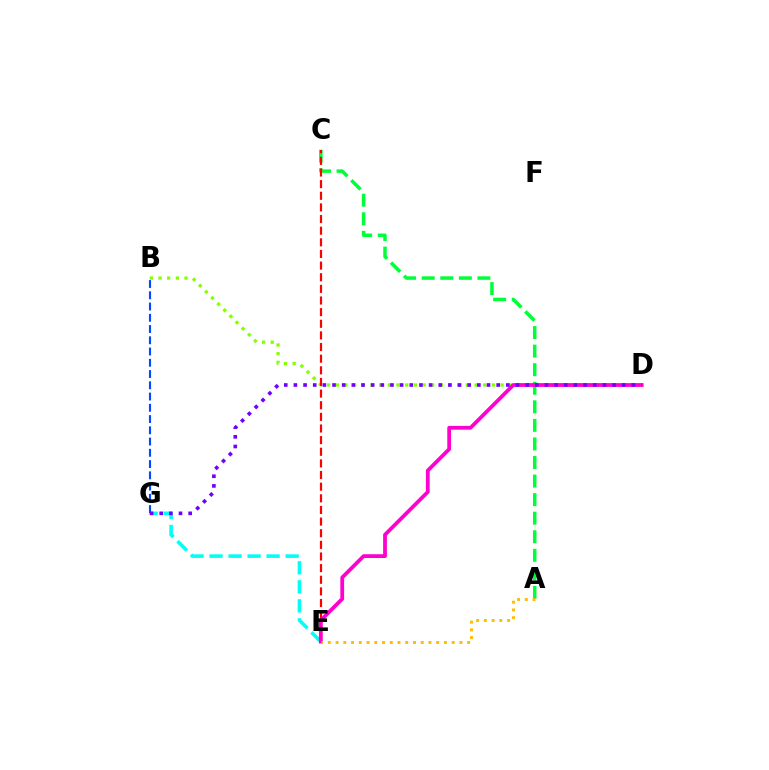{('E', 'G'): [{'color': '#00fff6', 'line_style': 'dashed', 'thickness': 2.58}], ('B', 'G'): [{'color': '#004bff', 'line_style': 'dashed', 'thickness': 1.53}], ('B', 'D'): [{'color': '#84ff00', 'line_style': 'dotted', 'thickness': 2.36}], ('A', 'C'): [{'color': '#00ff39', 'line_style': 'dashed', 'thickness': 2.52}], ('C', 'E'): [{'color': '#ff0000', 'line_style': 'dashed', 'thickness': 1.58}], ('D', 'E'): [{'color': '#ff00cf', 'line_style': 'solid', 'thickness': 2.72}], ('D', 'G'): [{'color': '#7200ff', 'line_style': 'dotted', 'thickness': 2.62}], ('A', 'E'): [{'color': '#ffbd00', 'line_style': 'dotted', 'thickness': 2.1}]}